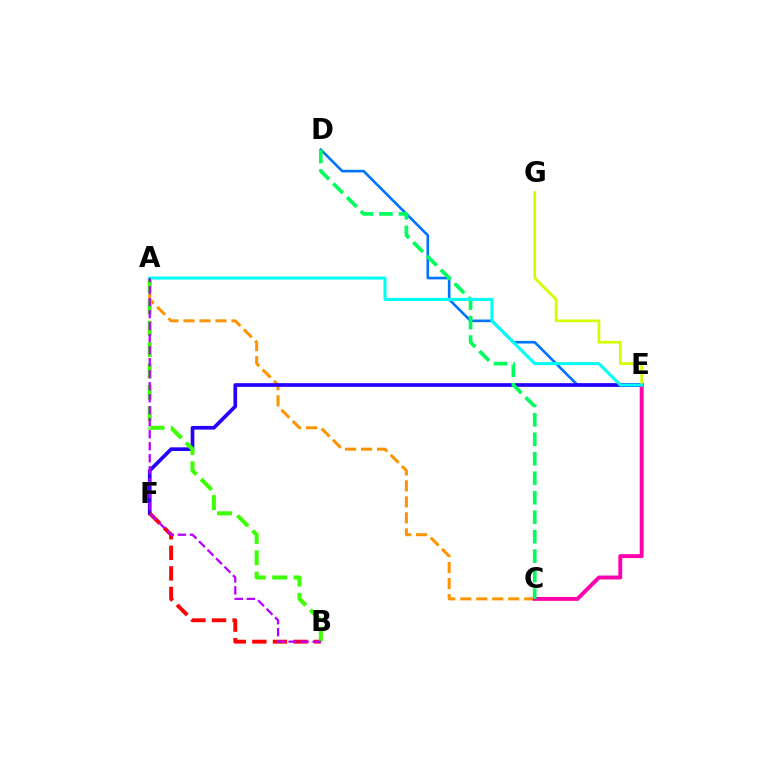{('A', 'C'): [{'color': '#ff9400', 'line_style': 'dashed', 'thickness': 2.17}], ('D', 'E'): [{'color': '#0074ff', 'line_style': 'solid', 'thickness': 1.89}], ('E', 'F'): [{'color': '#2500ff', 'line_style': 'solid', 'thickness': 2.65}], ('C', 'E'): [{'color': '#ff00ac', 'line_style': 'solid', 'thickness': 2.81}], ('C', 'D'): [{'color': '#00ff5c', 'line_style': 'dashed', 'thickness': 2.65}], ('B', 'F'): [{'color': '#ff0000', 'line_style': 'dashed', 'thickness': 2.79}], ('A', 'B'): [{'color': '#3dff00', 'line_style': 'dashed', 'thickness': 2.9}, {'color': '#b900ff', 'line_style': 'dashed', 'thickness': 1.63}], ('E', 'G'): [{'color': '#d1ff00', 'line_style': 'solid', 'thickness': 1.96}], ('A', 'E'): [{'color': '#00fff6', 'line_style': 'solid', 'thickness': 2.19}]}